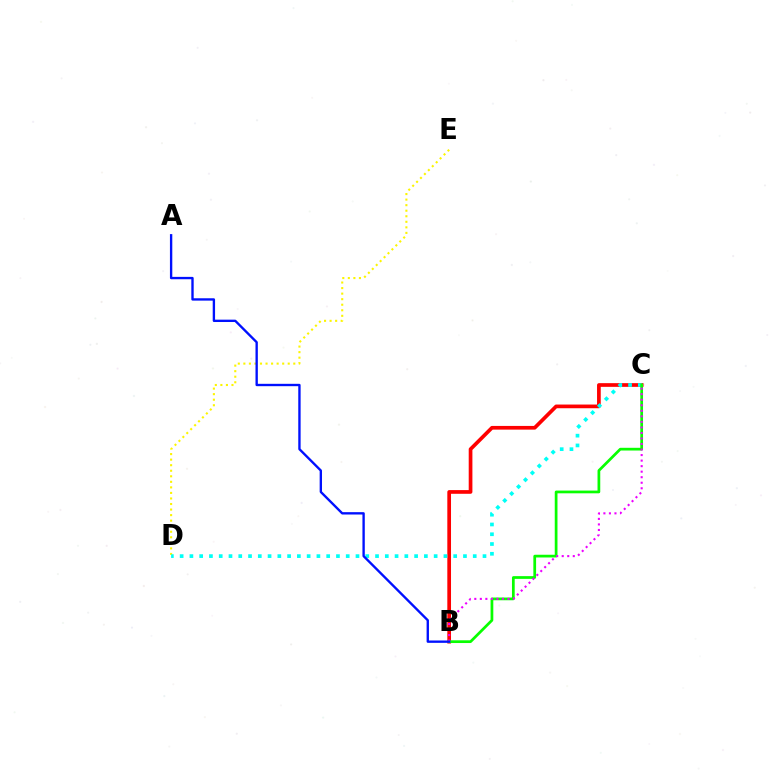{('B', 'C'): [{'color': '#ff0000', 'line_style': 'solid', 'thickness': 2.66}, {'color': '#08ff00', 'line_style': 'solid', 'thickness': 1.97}, {'color': '#ee00ff', 'line_style': 'dotted', 'thickness': 1.5}], ('D', 'E'): [{'color': '#fcf500', 'line_style': 'dotted', 'thickness': 1.51}], ('C', 'D'): [{'color': '#00fff6', 'line_style': 'dotted', 'thickness': 2.65}], ('A', 'B'): [{'color': '#0010ff', 'line_style': 'solid', 'thickness': 1.7}]}